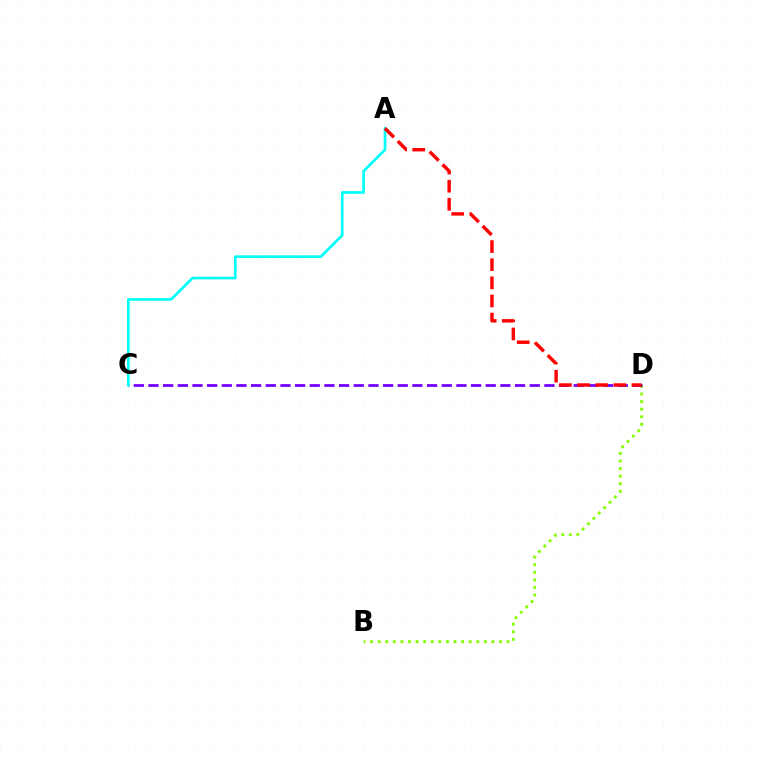{('B', 'D'): [{'color': '#84ff00', 'line_style': 'dotted', 'thickness': 2.06}], ('C', 'D'): [{'color': '#7200ff', 'line_style': 'dashed', 'thickness': 1.99}], ('A', 'C'): [{'color': '#00fff6', 'line_style': 'solid', 'thickness': 1.93}], ('A', 'D'): [{'color': '#ff0000', 'line_style': 'dashed', 'thickness': 2.46}]}